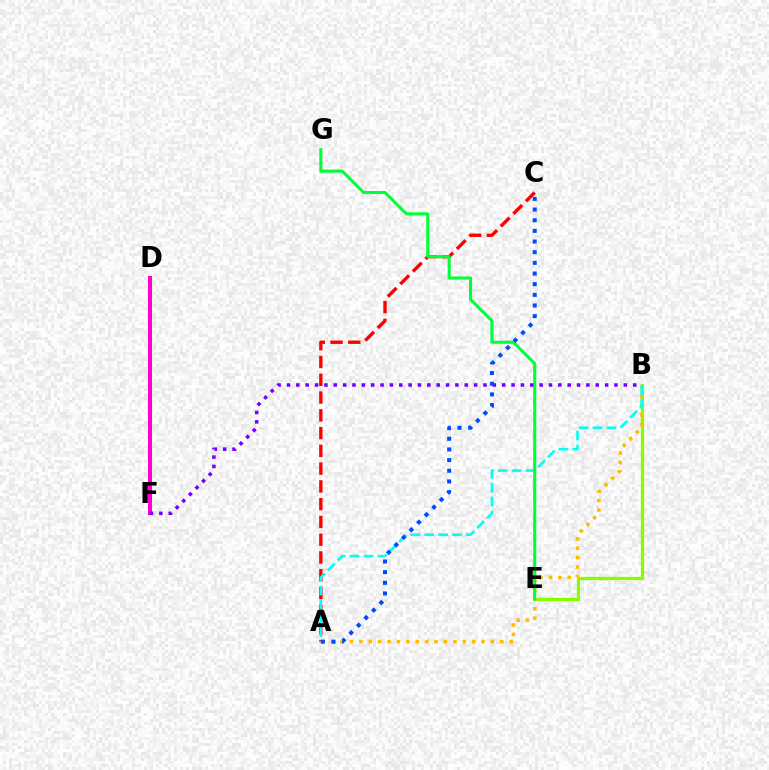{('B', 'E'): [{'color': '#84ff00', 'line_style': 'solid', 'thickness': 2.34}], ('A', 'B'): [{'color': '#ffbd00', 'line_style': 'dotted', 'thickness': 2.55}, {'color': '#00fff6', 'line_style': 'dashed', 'thickness': 1.89}], ('A', 'C'): [{'color': '#ff0000', 'line_style': 'dashed', 'thickness': 2.41}, {'color': '#004bff', 'line_style': 'dotted', 'thickness': 2.9}], ('E', 'G'): [{'color': '#00ff39', 'line_style': 'solid', 'thickness': 2.21}], ('D', 'F'): [{'color': '#ff00cf', 'line_style': 'solid', 'thickness': 2.88}], ('B', 'F'): [{'color': '#7200ff', 'line_style': 'dotted', 'thickness': 2.54}]}